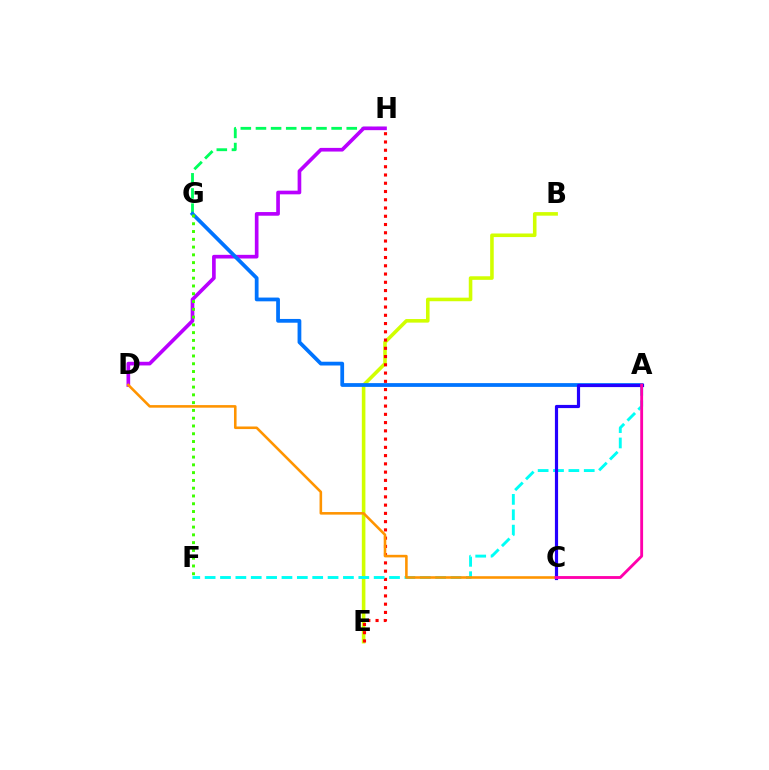{('B', 'E'): [{'color': '#d1ff00', 'line_style': 'solid', 'thickness': 2.58}], ('G', 'H'): [{'color': '#00ff5c', 'line_style': 'dashed', 'thickness': 2.06}], ('E', 'H'): [{'color': '#ff0000', 'line_style': 'dotted', 'thickness': 2.24}], ('A', 'F'): [{'color': '#00fff6', 'line_style': 'dashed', 'thickness': 2.09}], ('D', 'H'): [{'color': '#b900ff', 'line_style': 'solid', 'thickness': 2.64}], ('A', 'G'): [{'color': '#0074ff', 'line_style': 'solid', 'thickness': 2.71}], ('C', 'D'): [{'color': '#ff9400', 'line_style': 'solid', 'thickness': 1.86}], ('F', 'G'): [{'color': '#3dff00', 'line_style': 'dotted', 'thickness': 2.11}], ('A', 'C'): [{'color': '#2500ff', 'line_style': 'solid', 'thickness': 2.29}, {'color': '#ff00ac', 'line_style': 'solid', 'thickness': 2.06}]}